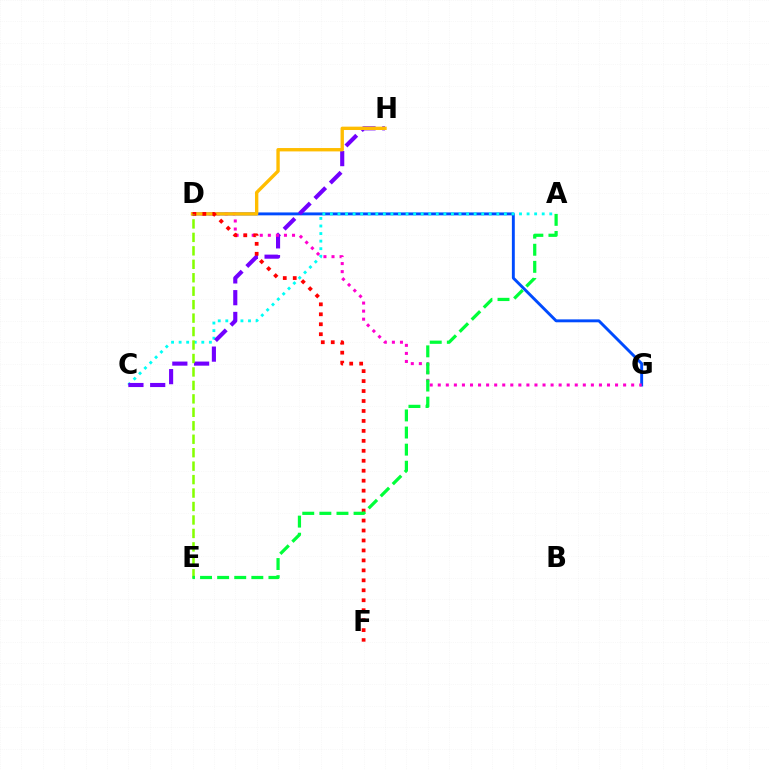{('D', 'G'): [{'color': '#004bff', 'line_style': 'solid', 'thickness': 2.1}, {'color': '#ff00cf', 'line_style': 'dotted', 'thickness': 2.19}], ('A', 'C'): [{'color': '#00fff6', 'line_style': 'dotted', 'thickness': 2.06}], ('C', 'H'): [{'color': '#7200ff', 'line_style': 'dashed', 'thickness': 2.96}], ('D', 'H'): [{'color': '#ffbd00', 'line_style': 'solid', 'thickness': 2.42}], ('D', 'F'): [{'color': '#ff0000', 'line_style': 'dotted', 'thickness': 2.71}], ('D', 'E'): [{'color': '#84ff00', 'line_style': 'dashed', 'thickness': 1.83}], ('A', 'E'): [{'color': '#00ff39', 'line_style': 'dashed', 'thickness': 2.32}]}